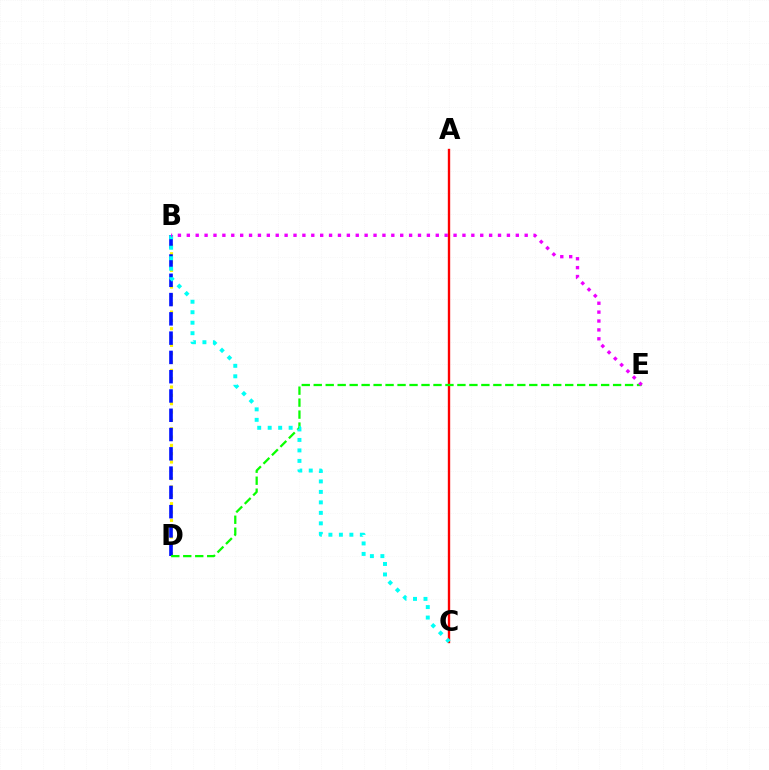{('B', 'D'): [{'color': '#fcf500', 'line_style': 'dotted', 'thickness': 2.26}, {'color': '#0010ff', 'line_style': 'dashed', 'thickness': 2.62}], ('A', 'C'): [{'color': '#ff0000', 'line_style': 'solid', 'thickness': 1.71}], ('D', 'E'): [{'color': '#08ff00', 'line_style': 'dashed', 'thickness': 1.63}], ('B', 'C'): [{'color': '#00fff6', 'line_style': 'dotted', 'thickness': 2.85}], ('B', 'E'): [{'color': '#ee00ff', 'line_style': 'dotted', 'thickness': 2.42}]}